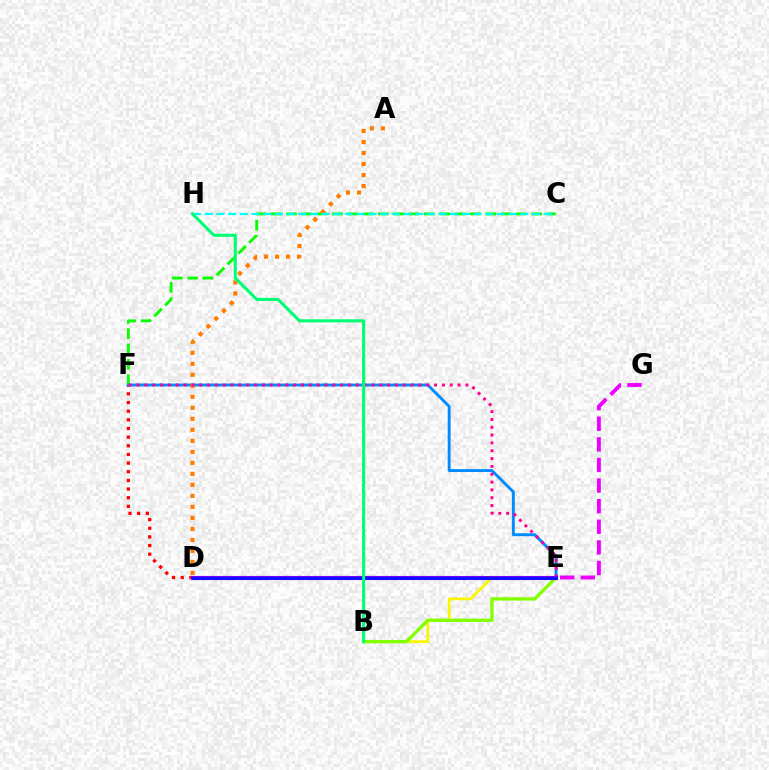{('C', 'F'): [{'color': '#08ff00', 'line_style': 'dashed', 'thickness': 2.08}], ('B', 'E'): [{'color': '#fcf500', 'line_style': 'solid', 'thickness': 1.98}, {'color': '#84ff00', 'line_style': 'solid', 'thickness': 2.4}], ('D', 'F'): [{'color': '#ff0000', 'line_style': 'dotted', 'thickness': 2.35}], ('E', 'F'): [{'color': '#008cff', 'line_style': 'solid', 'thickness': 2.09}, {'color': '#ff0094', 'line_style': 'dotted', 'thickness': 2.13}], ('A', 'D'): [{'color': '#ff7c00', 'line_style': 'dotted', 'thickness': 2.99}], ('C', 'H'): [{'color': '#00fff6', 'line_style': 'dashed', 'thickness': 1.59}], ('D', 'E'): [{'color': '#7200ff', 'line_style': 'solid', 'thickness': 2.96}, {'color': '#0010ff', 'line_style': 'solid', 'thickness': 1.86}], ('E', 'G'): [{'color': '#ee00ff', 'line_style': 'dashed', 'thickness': 2.8}], ('B', 'H'): [{'color': '#00ff74', 'line_style': 'solid', 'thickness': 2.22}]}